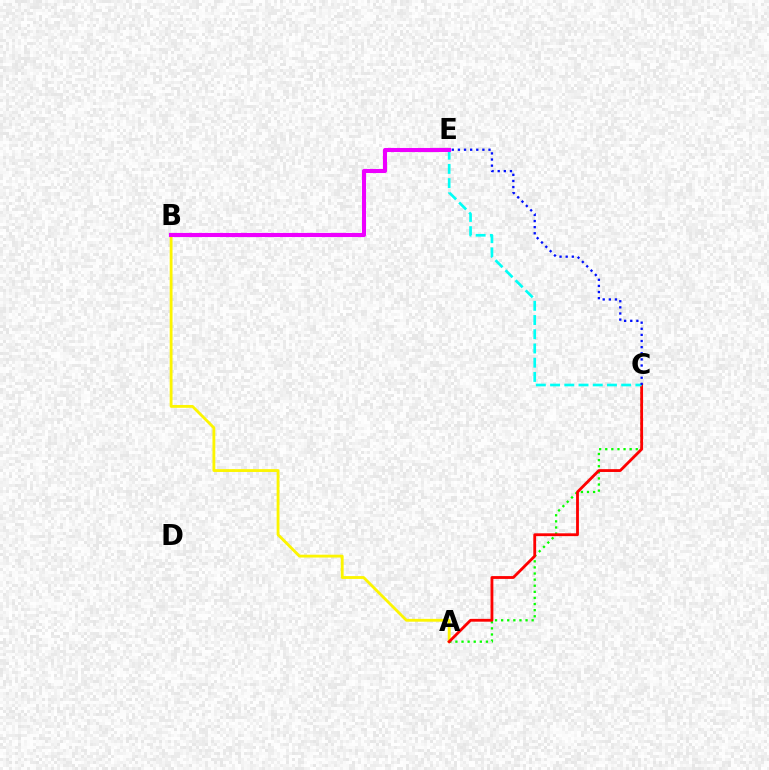{('A', 'B'): [{'color': '#fcf500', 'line_style': 'solid', 'thickness': 2.04}], ('A', 'C'): [{'color': '#08ff00', 'line_style': 'dotted', 'thickness': 1.66}, {'color': '#ff0000', 'line_style': 'solid', 'thickness': 2.03}], ('C', 'E'): [{'color': '#00fff6', 'line_style': 'dashed', 'thickness': 1.93}, {'color': '#0010ff', 'line_style': 'dotted', 'thickness': 1.66}], ('B', 'E'): [{'color': '#ee00ff', 'line_style': 'solid', 'thickness': 2.94}]}